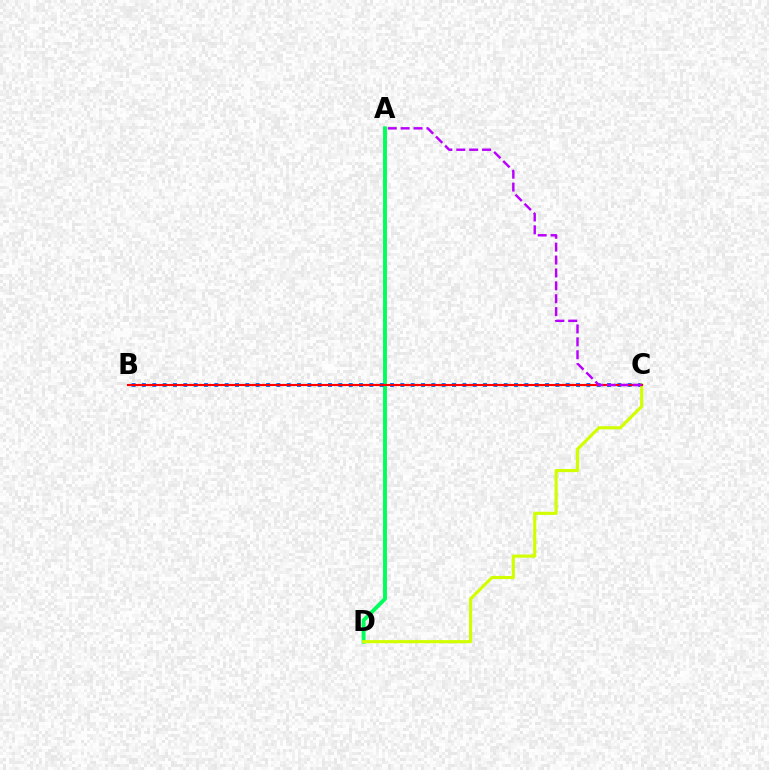{('A', 'D'): [{'color': '#00ff5c', 'line_style': 'solid', 'thickness': 2.81}], ('B', 'C'): [{'color': '#0074ff', 'line_style': 'dotted', 'thickness': 2.81}, {'color': '#ff0000', 'line_style': 'solid', 'thickness': 1.55}], ('C', 'D'): [{'color': '#d1ff00', 'line_style': 'solid', 'thickness': 2.26}], ('A', 'C'): [{'color': '#b900ff', 'line_style': 'dashed', 'thickness': 1.75}]}